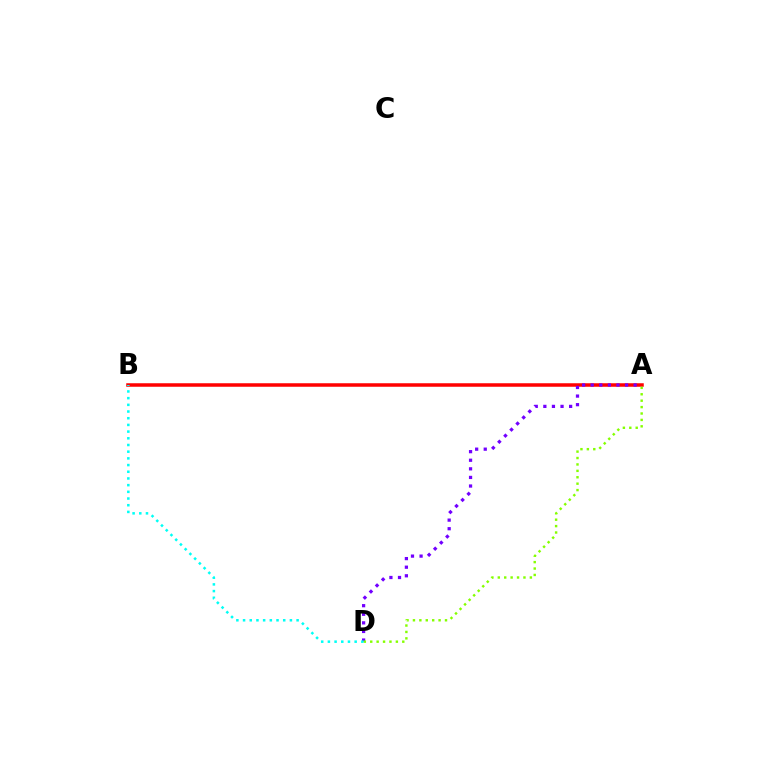{('A', 'B'): [{'color': '#ff0000', 'line_style': 'solid', 'thickness': 2.52}], ('A', 'D'): [{'color': '#7200ff', 'line_style': 'dotted', 'thickness': 2.33}, {'color': '#84ff00', 'line_style': 'dotted', 'thickness': 1.74}], ('B', 'D'): [{'color': '#00fff6', 'line_style': 'dotted', 'thickness': 1.82}]}